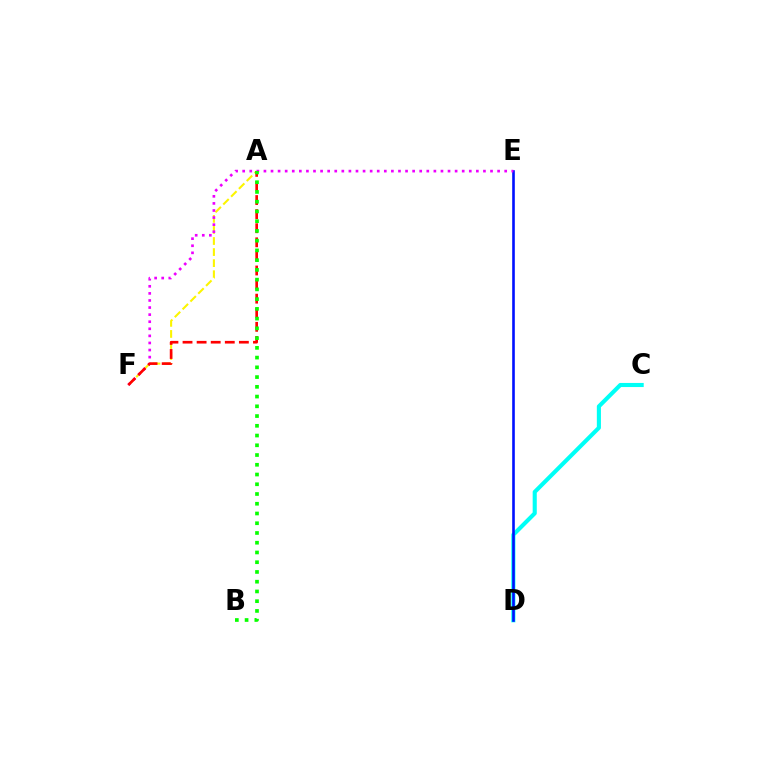{('A', 'F'): [{'color': '#fcf500', 'line_style': 'dashed', 'thickness': 1.5}, {'color': '#ff0000', 'line_style': 'dashed', 'thickness': 1.91}], ('C', 'D'): [{'color': '#00fff6', 'line_style': 'solid', 'thickness': 2.95}], ('D', 'E'): [{'color': '#0010ff', 'line_style': 'solid', 'thickness': 1.89}], ('E', 'F'): [{'color': '#ee00ff', 'line_style': 'dotted', 'thickness': 1.92}], ('A', 'B'): [{'color': '#08ff00', 'line_style': 'dotted', 'thickness': 2.65}]}